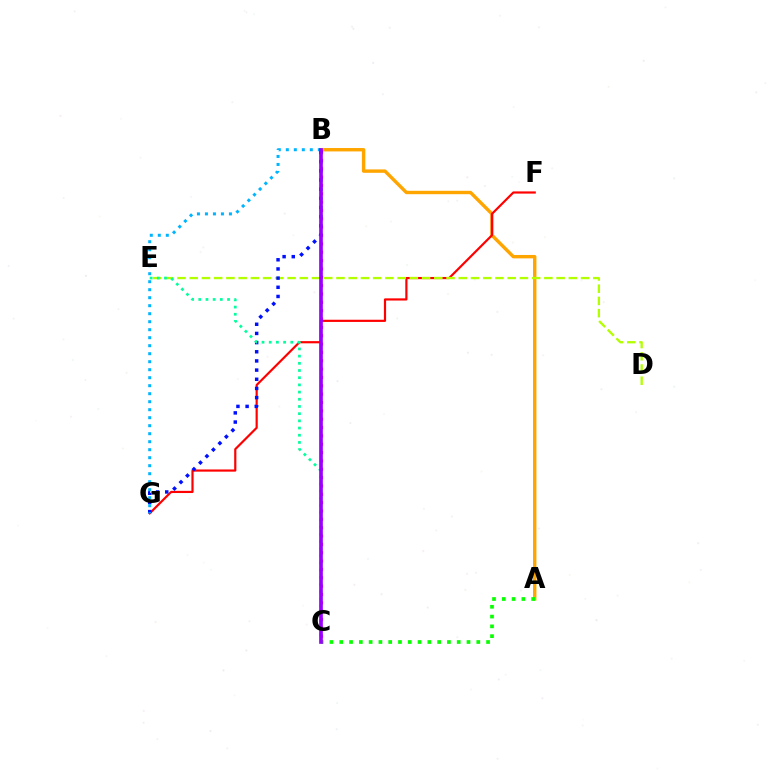{('A', 'B'): [{'color': '#ffa500', 'line_style': 'solid', 'thickness': 2.45}], ('F', 'G'): [{'color': '#ff0000', 'line_style': 'solid', 'thickness': 1.57}], ('D', 'E'): [{'color': '#b3ff00', 'line_style': 'dashed', 'thickness': 1.66}], ('B', 'C'): [{'color': '#ff00bd', 'line_style': 'dotted', 'thickness': 2.27}, {'color': '#9b00ff', 'line_style': 'solid', 'thickness': 2.65}], ('B', 'G'): [{'color': '#0010ff', 'line_style': 'dotted', 'thickness': 2.49}, {'color': '#00b5ff', 'line_style': 'dotted', 'thickness': 2.17}], ('C', 'E'): [{'color': '#00ff9d', 'line_style': 'dotted', 'thickness': 1.95}], ('A', 'C'): [{'color': '#08ff00', 'line_style': 'dotted', 'thickness': 2.66}]}